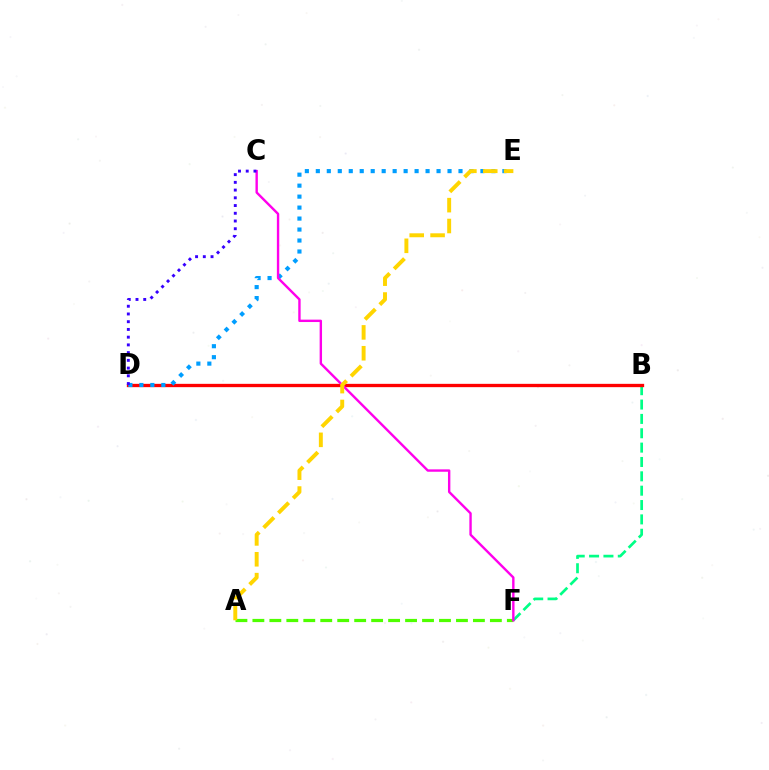{('B', 'F'): [{'color': '#00ff86', 'line_style': 'dashed', 'thickness': 1.95}], ('B', 'D'): [{'color': '#ff0000', 'line_style': 'solid', 'thickness': 2.39}], ('A', 'F'): [{'color': '#4fff00', 'line_style': 'dashed', 'thickness': 2.3}], ('D', 'E'): [{'color': '#009eff', 'line_style': 'dotted', 'thickness': 2.98}], ('C', 'F'): [{'color': '#ff00ed', 'line_style': 'solid', 'thickness': 1.72}], ('A', 'E'): [{'color': '#ffd500', 'line_style': 'dashed', 'thickness': 2.83}], ('C', 'D'): [{'color': '#3700ff', 'line_style': 'dotted', 'thickness': 2.1}]}